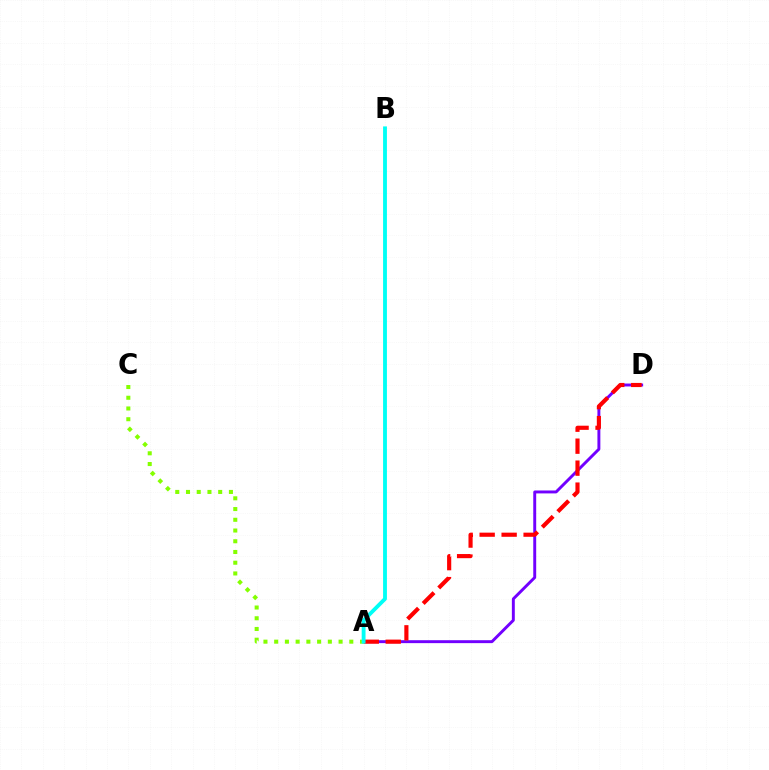{('A', 'D'): [{'color': '#7200ff', 'line_style': 'solid', 'thickness': 2.11}, {'color': '#ff0000', 'line_style': 'dashed', 'thickness': 2.99}], ('A', 'C'): [{'color': '#84ff00', 'line_style': 'dotted', 'thickness': 2.92}], ('A', 'B'): [{'color': '#00fff6', 'line_style': 'solid', 'thickness': 2.77}]}